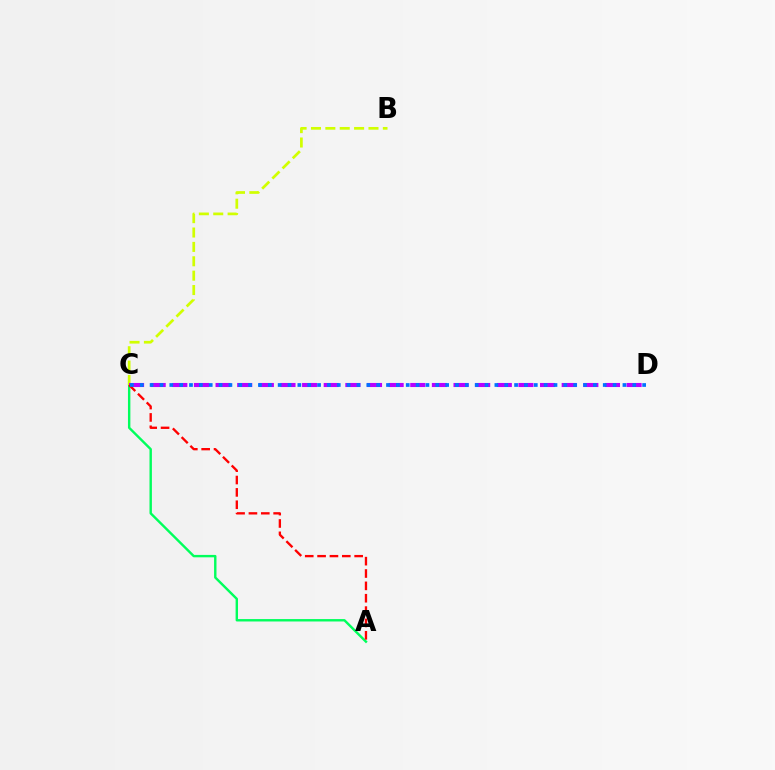{('A', 'C'): [{'color': '#00ff5c', 'line_style': 'solid', 'thickness': 1.73}, {'color': '#ff0000', 'line_style': 'dashed', 'thickness': 1.68}], ('B', 'C'): [{'color': '#d1ff00', 'line_style': 'dashed', 'thickness': 1.95}], ('C', 'D'): [{'color': '#b900ff', 'line_style': 'dashed', 'thickness': 2.94}, {'color': '#0074ff', 'line_style': 'dotted', 'thickness': 2.68}]}